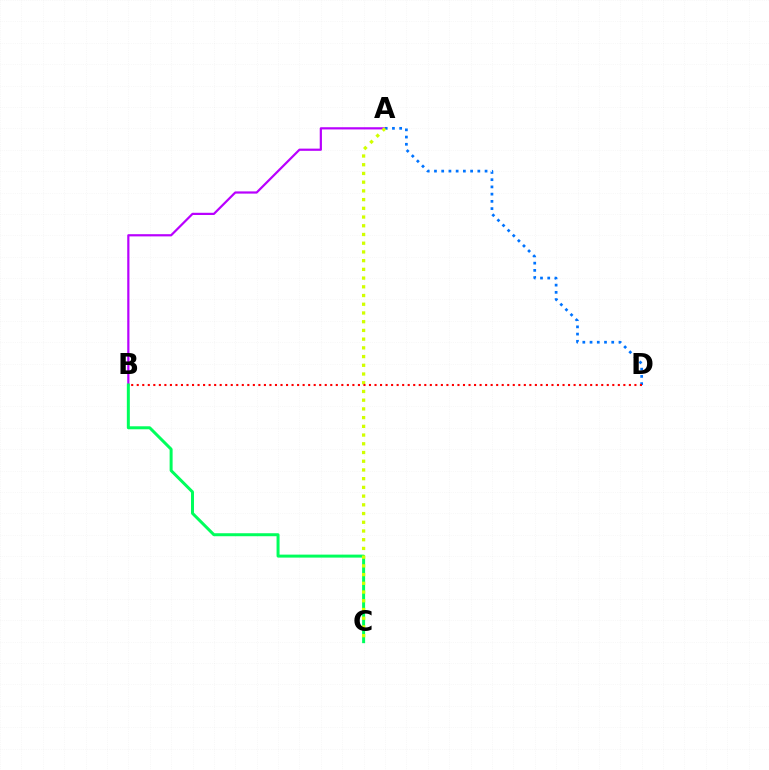{('A', 'B'): [{'color': '#b900ff', 'line_style': 'solid', 'thickness': 1.59}], ('B', 'C'): [{'color': '#00ff5c', 'line_style': 'solid', 'thickness': 2.15}], ('A', 'D'): [{'color': '#0074ff', 'line_style': 'dotted', 'thickness': 1.96}], ('A', 'C'): [{'color': '#d1ff00', 'line_style': 'dotted', 'thickness': 2.37}], ('B', 'D'): [{'color': '#ff0000', 'line_style': 'dotted', 'thickness': 1.5}]}